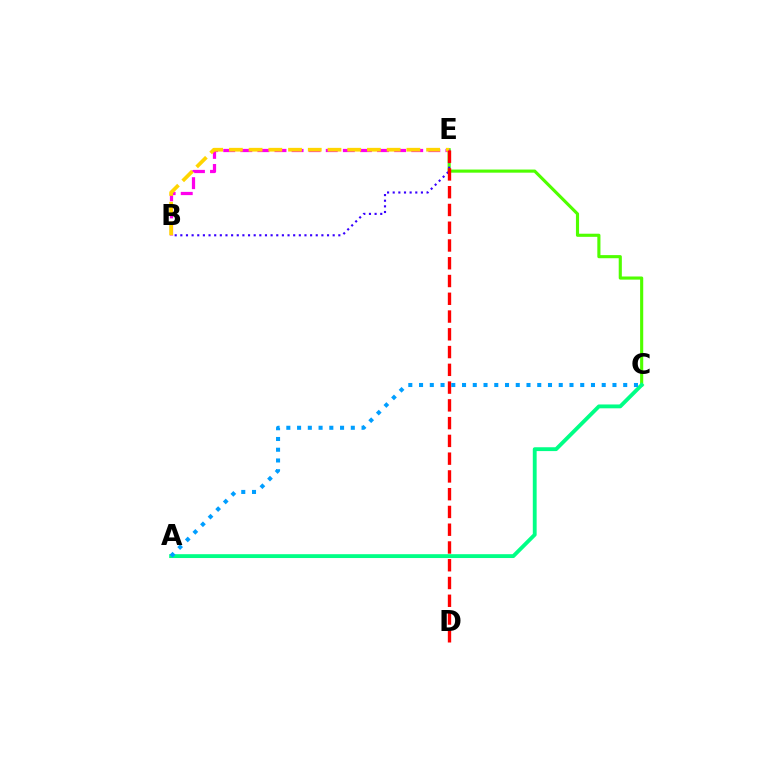{('C', 'E'): [{'color': '#4fff00', 'line_style': 'solid', 'thickness': 2.25}], ('B', 'E'): [{'color': '#3700ff', 'line_style': 'dotted', 'thickness': 1.53}, {'color': '#ff00ed', 'line_style': 'dashed', 'thickness': 2.32}, {'color': '#ffd500', 'line_style': 'dashed', 'thickness': 2.68}], ('A', 'C'): [{'color': '#00ff86', 'line_style': 'solid', 'thickness': 2.77}, {'color': '#009eff', 'line_style': 'dotted', 'thickness': 2.92}], ('D', 'E'): [{'color': '#ff0000', 'line_style': 'dashed', 'thickness': 2.41}]}